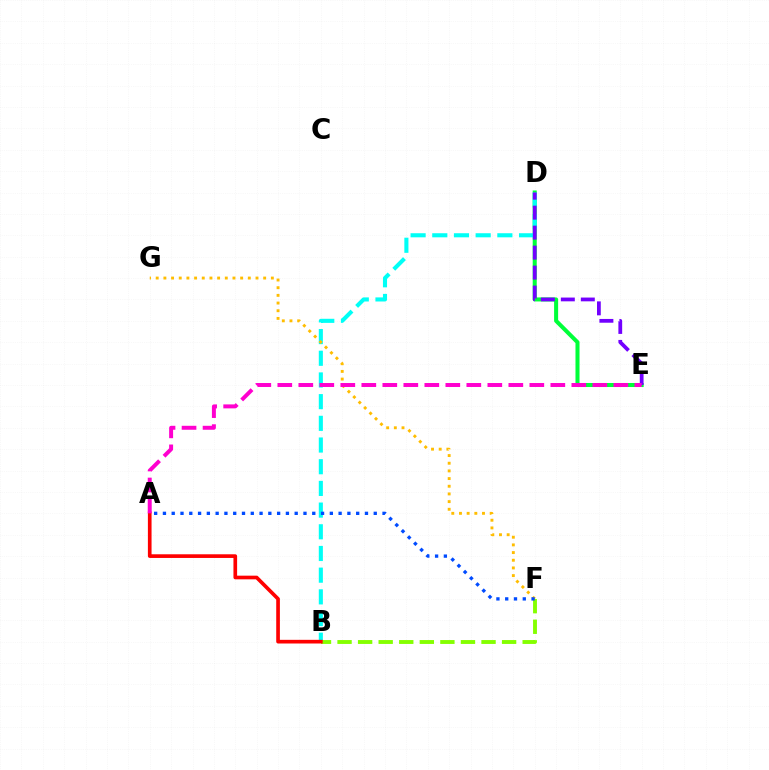{('D', 'E'): [{'color': '#00ff39', 'line_style': 'solid', 'thickness': 2.91}, {'color': '#7200ff', 'line_style': 'dashed', 'thickness': 2.71}], ('B', 'D'): [{'color': '#00fff6', 'line_style': 'dashed', 'thickness': 2.95}], ('B', 'F'): [{'color': '#84ff00', 'line_style': 'dashed', 'thickness': 2.79}], ('A', 'B'): [{'color': '#ff0000', 'line_style': 'solid', 'thickness': 2.64}], ('F', 'G'): [{'color': '#ffbd00', 'line_style': 'dotted', 'thickness': 2.09}], ('A', 'E'): [{'color': '#ff00cf', 'line_style': 'dashed', 'thickness': 2.85}], ('A', 'F'): [{'color': '#004bff', 'line_style': 'dotted', 'thickness': 2.39}]}